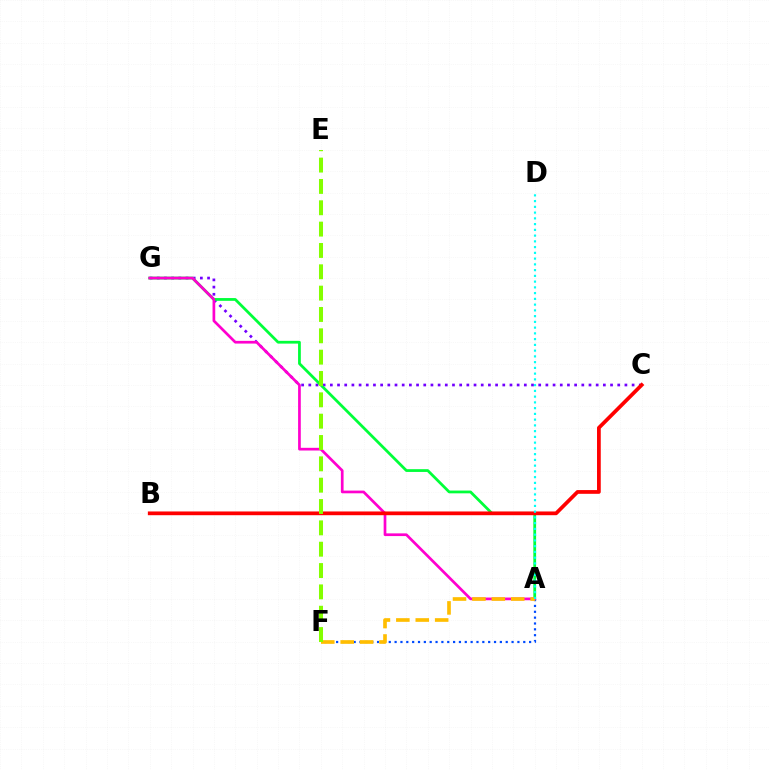{('A', 'F'): [{'color': '#004bff', 'line_style': 'dotted', 'thickness': 1.59}, {'color': '#ffbd00', 'line_style': 'dashed', 'thickness': 2.64}], ('C', 'G'): [{'color': '#7200ff', 'line_style': 'dotted', 'thickness': 1.95}], ('A', 'G'): [{'color': '#00ff39', 'line_style': 'solid', 'thickness': 1.99}, {'color': '#ff00cf', 'line_style': 'solid', 'thickness': 1.95}], ('B', 'C'): [{'color': '#ff0000', 'line_style': 'solid', 'thickness': 2.69}], ('A', 'D'): [{'color': '#00fff6', 'line_style': 'dotted', 'thickness': 1.56}], ('E', 'F'): [{'color': '#84ff00', 'line_style': 'dashed', 'thickness': 2.9}]}